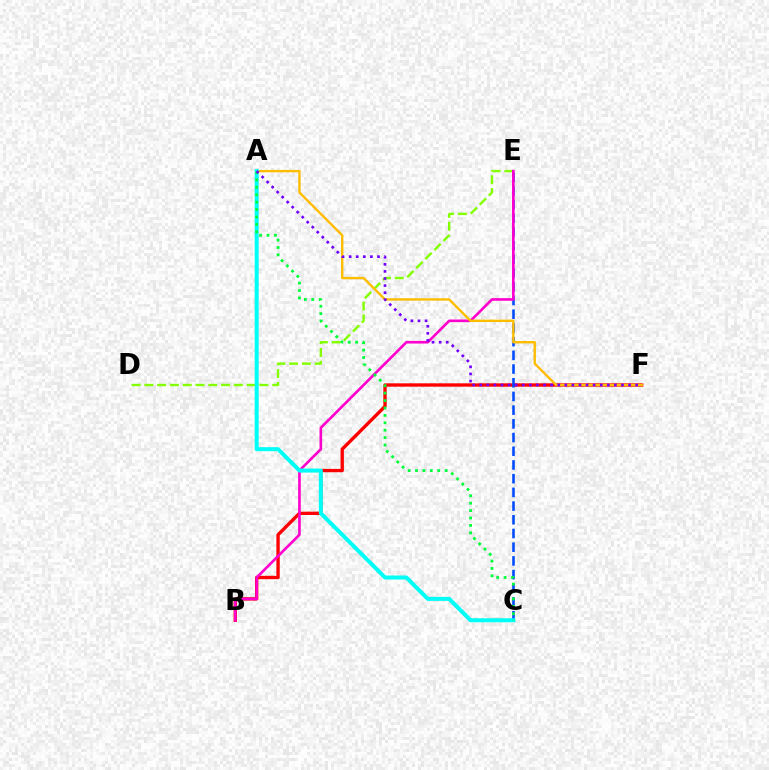{('D', 'E'): [{'color': '#84ff00', 'line_style': 'dashed', 'thickness': 1.74}], ('B', 'F'): [{'color': '#ff0000', 'line_style': 'solid', 'thickness': 2.41}], ('C', 'E'): [{'color': '#004bff', 'line_style': 'dashed', 'thickness': 1.86}], ('B', 'E'): [{'color': '#ff00cf', 'line_style': 'solid', 'thickness': 1.9}], ('A', 'F'): [{'color': '#ffbd00', 'line_style': 'solid', 'thickness': 1.72}, {'color': '#7200ff', 'line_style': 'dotted', 'thickness': 1.93}], ('A', 'C'): [{'color': '#00fff6', 'line_style': 'solid', 'thickness': 2.89}, {'color': '#00ff39', 'line_style': 'dotted', 'thickness': 2.01}]}